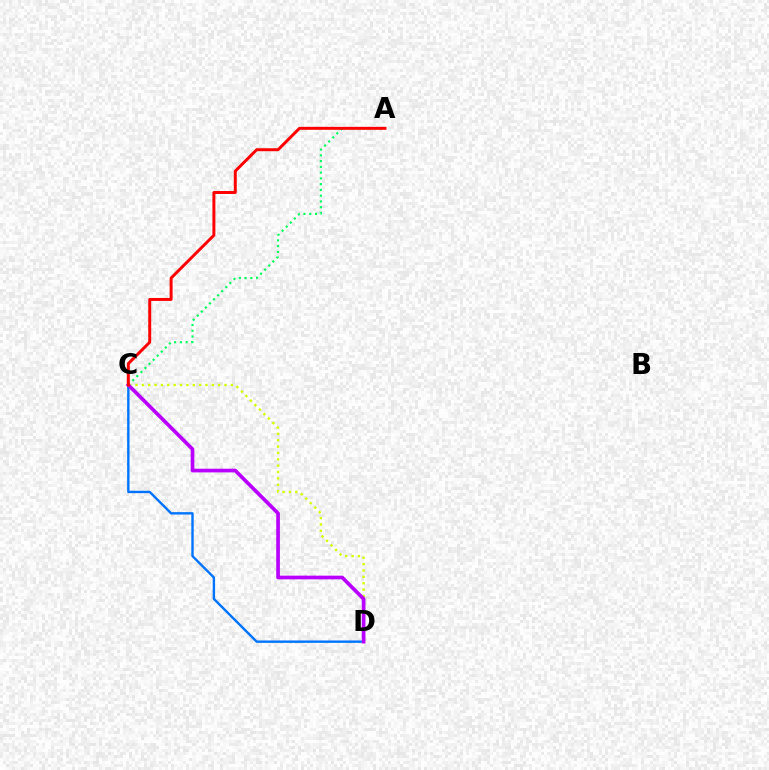{('C', 'D'): [{'color': '#0074ff', 'line_style': 'solid', 'thickness': 1.72}, {'color': '#d1ff00', 'line_style': 'dotted', 'thickness': 1.73}, {'color': '#b900ff', 'line_style': 'solid', 'thickness': 2.65}], ('A', 'C'): [{'color': '#00ff5c', 'line_style': 'dotted', 'thickness': 1.57}, {'color': '#ff0000', 'line_style': 'solid', 'thickness': 2.13}]}